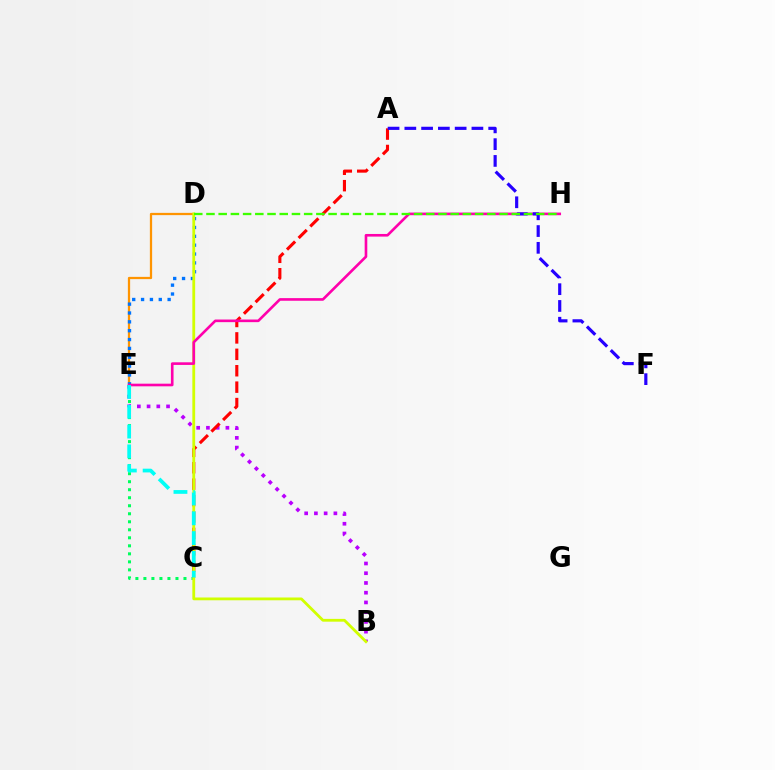{('B', 'E'): [{'color': '#b900ff', 'line_style': 'dotted', 'thickness': 2.65}], ('D', 'E'): [{'color': '#ff9400', 'line_style': 'solid', 'thickness': 1.63}, {'color': '#0074ff', 'line_style': 'dotted', 'thickness': 2.41}], ('C', 'E'): [{'color': '#00ff5c', 'line_style': 'dotted', 'thickness': 2.18}, {'color': '#00fff6', 'line_style': 'dashed', 'thickness': 2.69}], ('A', 'C'): [{'color': '#ff0000', 'line_style': 'dashed', 'thickness': 2.23}], ('B', 'D'): [{'color': '#d1ff00', 'line_style': 'solid', 'thickness': 2.01}], ('E', 'H'): [{'color': '#ff00ac', 'line_style': 'solid', 'thickness': 1.89}], ('A', 'F'): [{'color': '#2500ff', 'line_style': 'dashed', 'thickness': 2.28}], ('D', 'H'): [{'color': '#3dff00', 'line_style': 'dashed', 'thickness': 1.66}]}